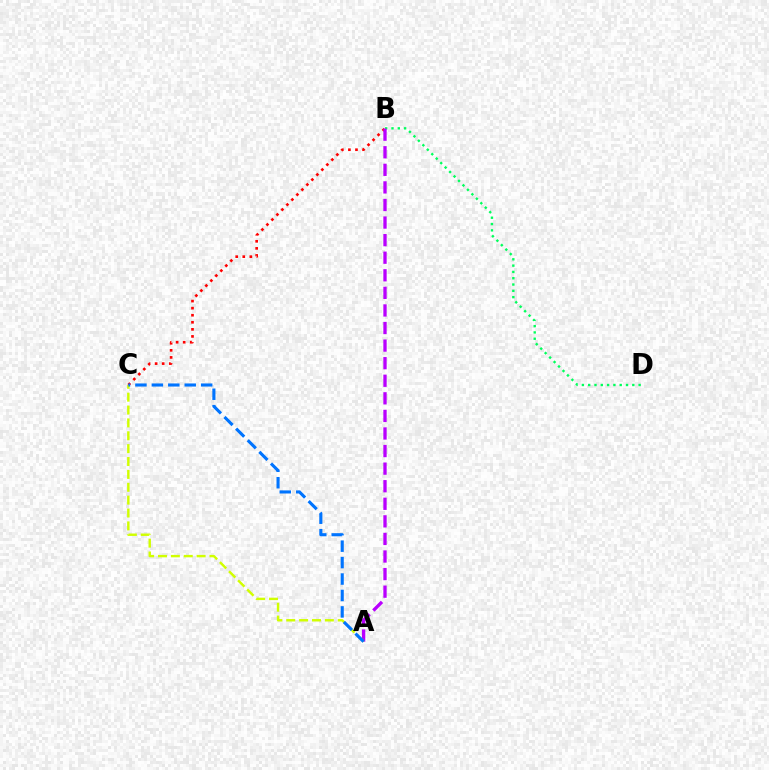{('B', 'C'): [{'color': '#ff0000', 'line_style': 'dotted', 'thickness': 1.92}], ('B', 'D'): [{'color': '#00ff5c', 'line_style': 'dotted', 'thickness': 1.71}], ('A', 'B'): [{'color': '#b900ff', 'line_style': 'dashed', 'thickness': 2.39}], ('A', 'C'): [{'color': '#d1ff00', 'line_style': 'dashed', 'thickness': 1.75}, {'color': '#0074ff', 'line_style': 'dashed', 'thickness': 2.23}]}